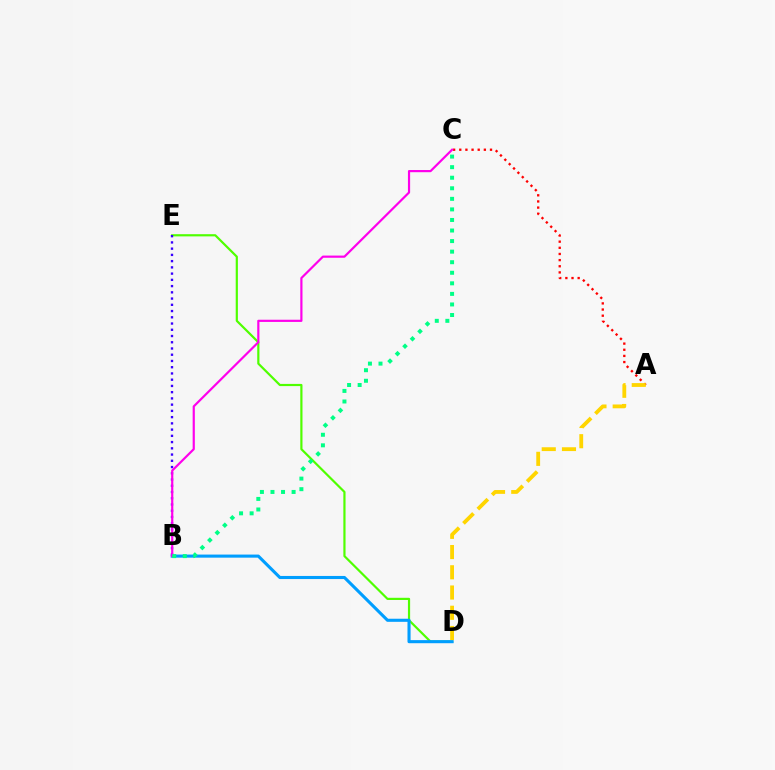{('D', 'E'): [{'color': '#4fff00', 'line_style': 'solid', 'thickness': 1.57}], ('B', 'D'): [{'color': '#009eff', 'line_style': 'solid', 'thickness': 2.22}], ('A', 'C'): [{'color': '#ff0000', 'line_style': 'dotted', 'thickness': 1.67}], ('B', 'E'): [{'color': '#3700ff', 'line_style': 'dotted', 'thickness': 1.7}], ('B', 'C'): [{'color': '#ff00ed', 'line_style': 'solid', 'thickness': 1.57}, {'color': '#00ff86', 'line_style': 'dotted', 'thickness': 2.87}], ('A', 'D'): [{'color': '#ffd500', 'line_style': 'dashed', 'thickness': 2.75}]}